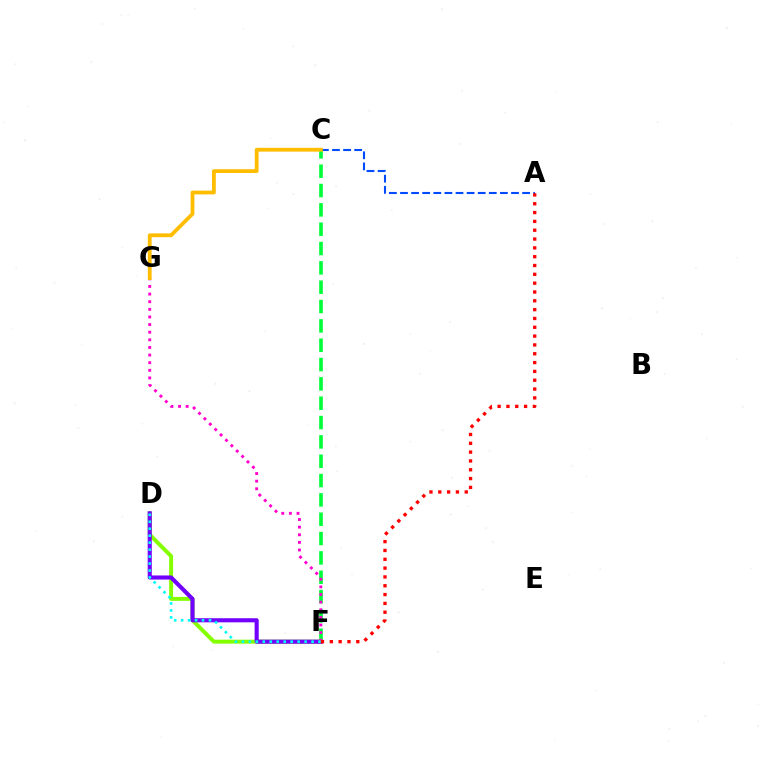{('D', 'F'): [{'color': '#84ff00', 'line_style': 'solid', 'thickness': 2.84}, {'color': '#7200ff', 'line_style': 'solid', 'thickness': 2.95}, {'color': '#00fff6', 'line_style': 'dotted', 'thickness': 1.89}], ('A', 'C'): [{'color': '#004bff', 'line_style': 'dashed', 'thickness': 1.51}], ('C', 'F'): [{'color': '#00ff39', 'line_style': 'dashed', 'thickness': 2.63}], ('F', 'G'): [{'color': '#ff00cf', 'line_style': 'dotted', 'thickness': 2.07}], ('A', 'F'): [{'color': '#ff0000', 'line_style': 'dotted', 'thickness': 2.4}], ('C', 'G'): [{'color': '#ffbd00', 'line_style': 'solid', 'thickness': 2.74}]}